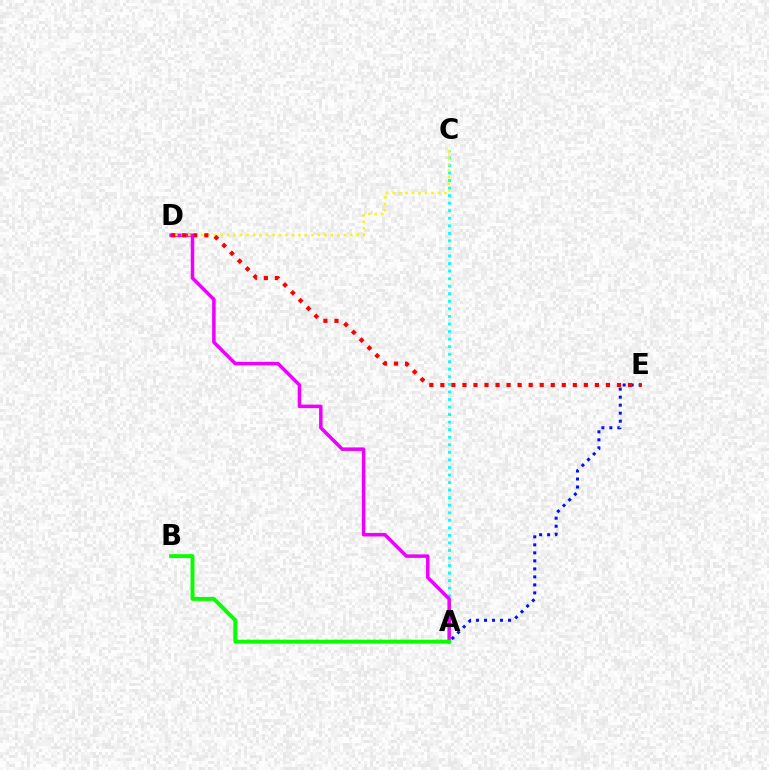{('A', 'E'): [{'color': '#0010ff', 'line_style': 'dotted', 'thickness': 2.18}], ('A', 'C'): [{'color': '#00fff6', 'line_style': 'dotted', 'thickness': 2.05}], ('A', 'D'): [{'color': '#ee00ff', 'line_style': 'solid', 'thickness': 2.54}], ('C', 'D'): [{'color': '#fcf500', 'line_style': 'dotted', 'thickness': 1.76}], ('A', 'B'): [{'color': '#08ff00', 'line_style': 'solid', 'thickness': 2.82}], ('D', 'E'): [{'color': '#ff0000', 'line_style': 'dotted', 'thickness': 3.0}]}